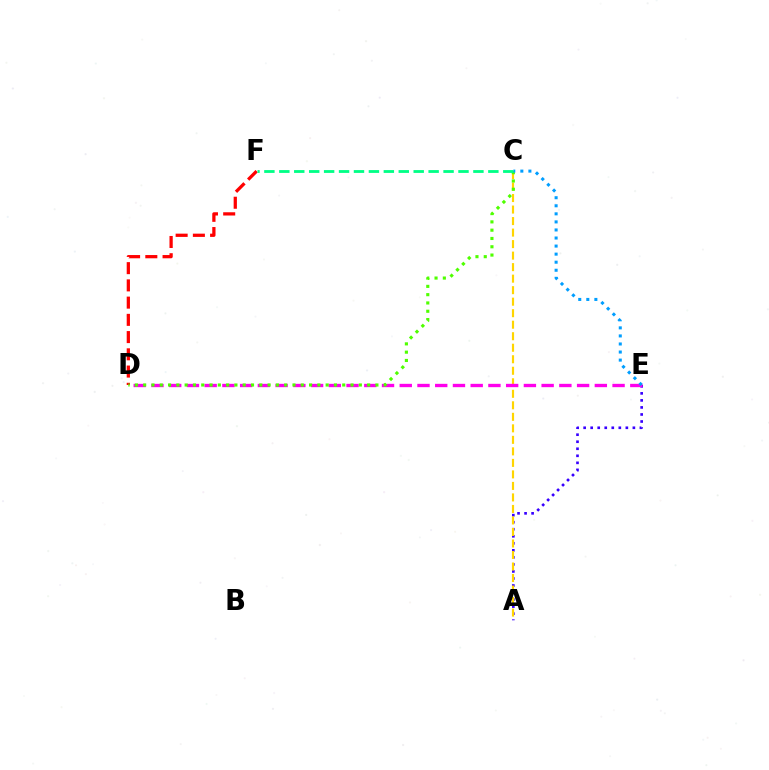{('A', 'E'): [{'color': '#3700ff', 'line_style': 'dotted', 'thickness': 1.91}], ('D', 'F'): [{'color': '#ff0000', 'line_style': 'dashed', 'thickness': 2.34}], ('A', 'C'): [{'color': '#ffd500', 'line_style': 'dashed', 'thickness': 1.56}], ('D', 'E'): [{'color': '#ff00ed', 'line_style': 'dashed', 'thickness': 2.41}], ('C', 'D'): [{'color': '#4fff00', 'line_style': 'dotted', 'thickness': 2.25}], ('C', 'E'): [{'color': '#009eff', 'line_style': 'dotted', 'thickness': 2.19}], ('C', 'F'): [{'color': '#00ff86', 'line_style': 'dashed', 'thickness': 2.03}]}